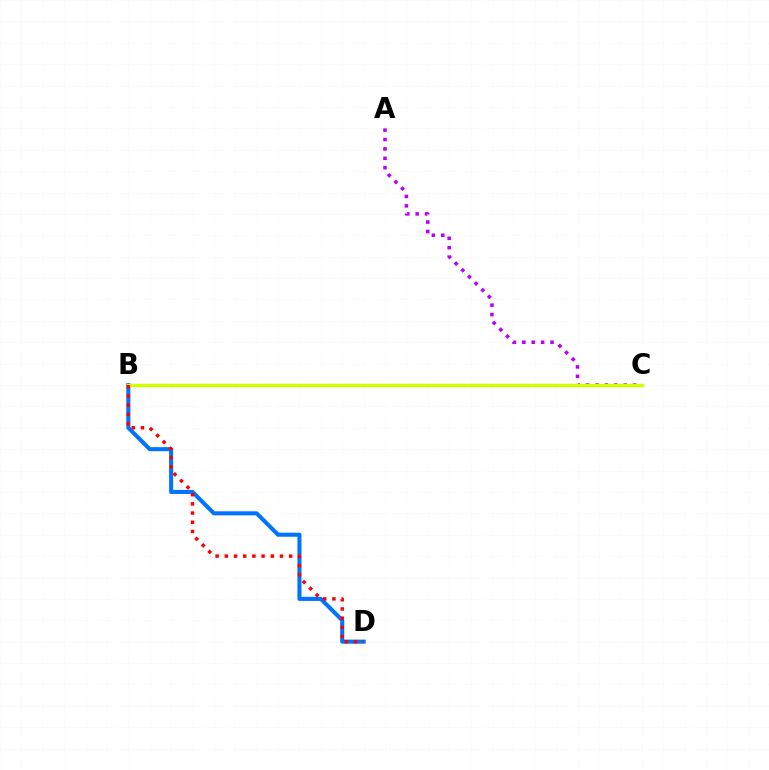{('B', 'D'): [{'color': '#0074ff', 'line_style': 'solid', 'thickness': 2.93}, {'color': '#ff0000', 'line_style': 'dotted', 'thickness': 2.5}], ('B', 'C'): [{'color': '#00ff5c', 'line_style': 'solid', 'thickness': 2.02}, {'color': '#d1ff00', 'line_style': 'solid', 'thickness': 2.47}], ('A', 'C'): [{'color': '#b900ff', 'line_style': 'dotted', 'thickness': 2.55}]}